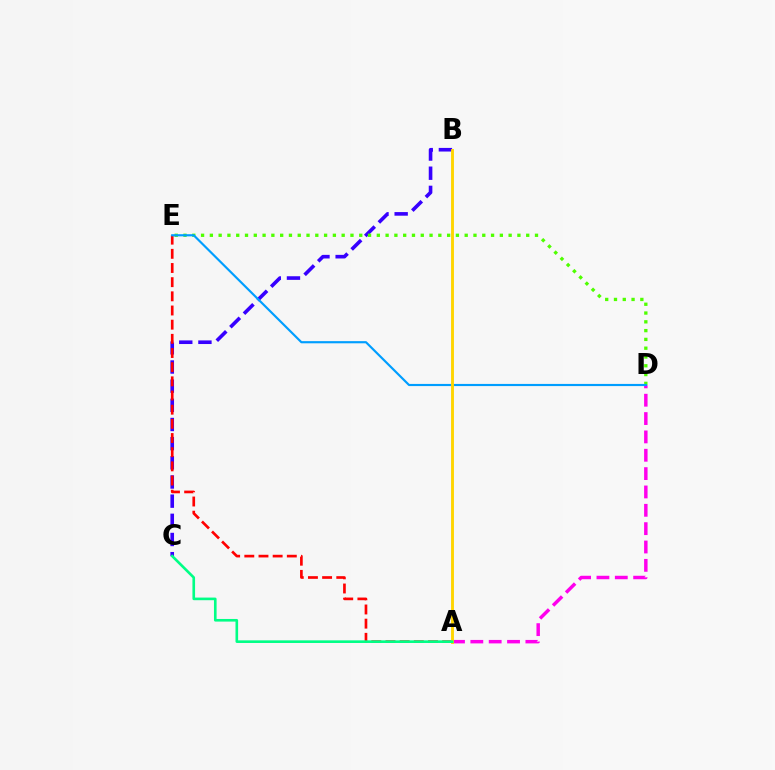{('B', 'C'): [{'color': '#3700ff', 'line_style': 'dashed', 'thickness': 2.6}], ('A', 'E'): [{'color': '#ff0000', 'line_style': 'dashed', 'thickness': 1.92}], ('A', 'D'): [{'color': '#ff00ed', 'line_style': 'dashed', 'thickness': 2.49}], ('D', 'E'): [{'color': '#4fff00', 'line_style': 'dotted', 'thickness': 2.39}, {'color': '#009eff', 'line_style': 'solid', 'thickness': 1.56}], ('A', 'B'): [{'color': '#ffd500', 'line_style': 'solid', 'thickness': 2.08}], ('A', 'C'): [{'color': '#00ff86', 'line_style': 'solid', 'thickness': 1.89}]}